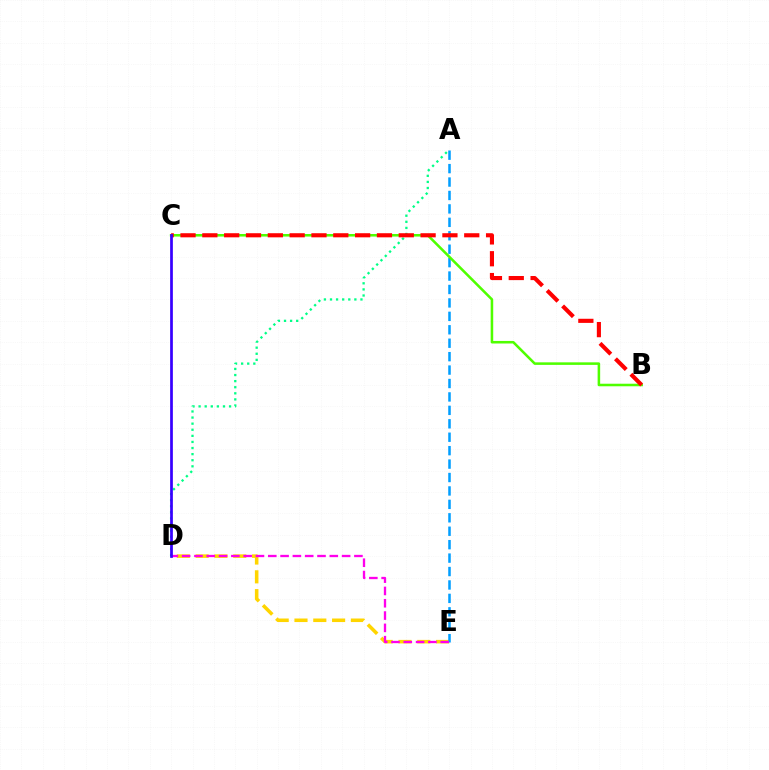{('D', 'E'): [{'color': '#ffd500', 'line_style': 'dashed', 'thickness': 2.56}, {'color': '#ff00ed', 'line_style': 'dashed', 'thickness': 1.67}], ('A', 'E'): [{'color': '#009eff', 'line_style': 'dashed', 'thickness': 1.82}], ('B', 'C'): [{'color': '#4fff00', 'line_style': 'solid', 'thickness': 1.83}, {'color': '#ff0000', 'line_style': 'dashed', 'thickness': 2.96}], ('A', 'D'): [{'color': '#00ff86', 'line_style': 'dotted', 'thickness': 1.66}], ('C', 'D'): [{'color': '#3700ff', 'line_style': 'solid', 'thickness': 1.97}]}